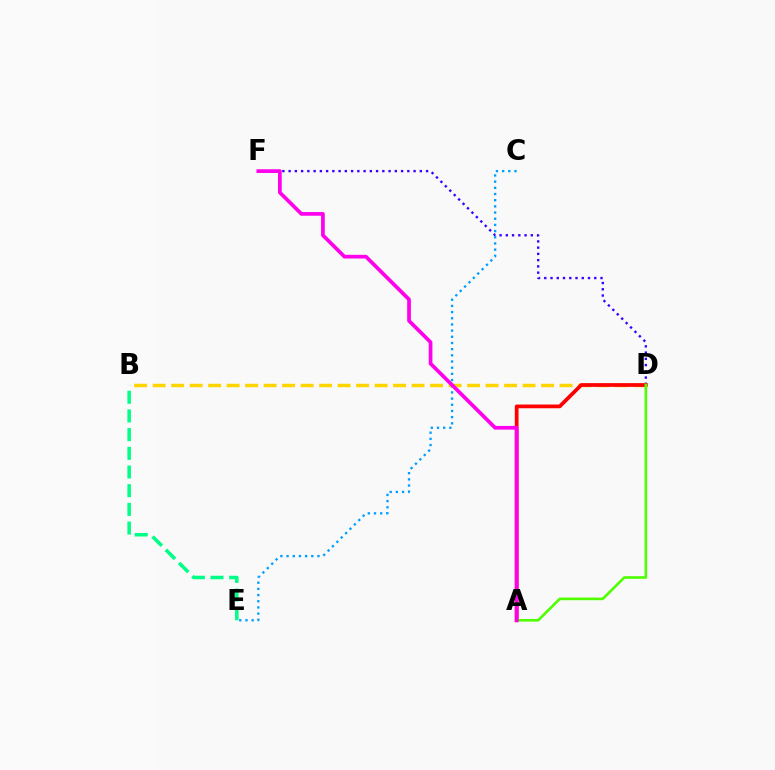{('D', 'F'): [{'color': '#3700ff', 'line_style': 'dotted', 'thickness': 1.7}], ('B', 'D'): [{'color': '#ffd500', 'line_style': 'dashed', 'thickness': 2.51}], ('A', 'D'): [{'color': '#ff0000', 'line_style': 'solid', 'thickness': 2.68}, {'color': '#4fff00', 'line_style': 'solid', 'thickness': 1.9}], ('C', 'E'): [{'color': '#009eff', 'line_style': 'dotted', 'thickness': 1.68}], ('A', 'F'): [{'color': '#ff00ed', 'line_style': 'solid', 'thickness': 2.67}], ('B', 'E'): [{'color': '#00ff86', 'line_style': 'dashed', 'thickness': 2.54}]}